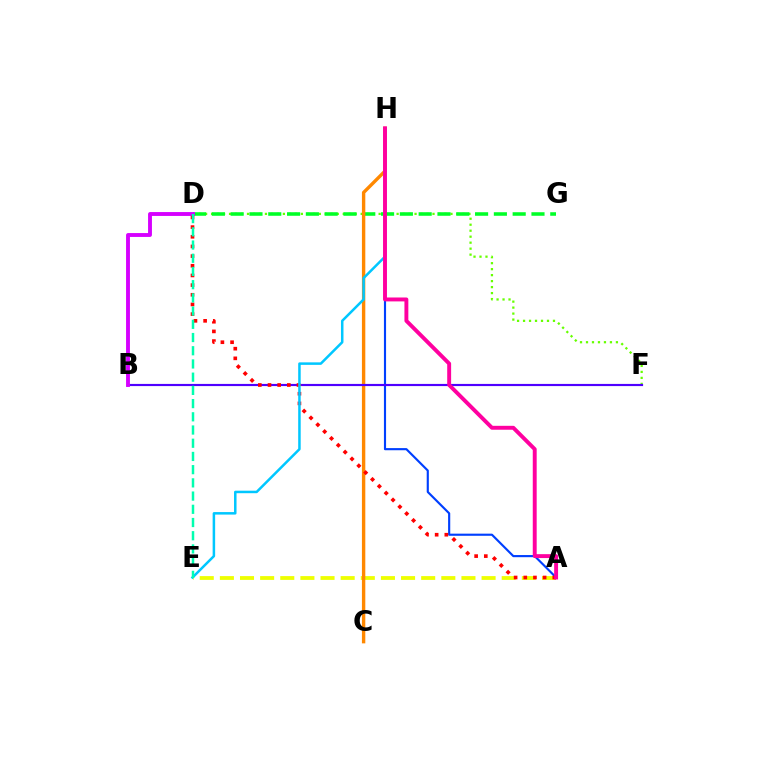{('A', 'E'): [{'color': '#eeff00', 'line_style': 'dashed', 'thickness': 2.73}], ('A', 'H'): [{'color': '#003fff', 'line_style': 'solid', 'thickness': 1.54}, {'color': '#ff00a0', 'line_style': 'solid', 'thickness': 2.82}], ('D', 'F'): [{'color': '#66ff00', 'line_style': 'dotted', 'thickness': 1.63}], ('D', 'G'): [{'color': '#00ff27', 'line_style': 'dashed', 'thickness': 2.55}], ('C', 'H'): [{'color': '#ff8800', 'line_style': 'solid', 'thickness': 2.44}], ('B', 'F'): [{'color': '#4f00ff', 'line_style': 'solid', 'thickness': 1.56}], ('B', 'D'): [{'color': '#d600ff', 'line_style': 'solid', 'thickness': 2.79}], ('A', 'D'): [{'color': '#ff0000', 'line_style': 'dotted', 'thickness': 2.63}], ('E', 'H'): [{'color': '#00c7ff', 'line_style': 'solid', 'thickness': 1.81}], ('D', 'E'): [{'color': '#00ffaf', 'line_style': 'dashed', 'thickness': 1.79}]}